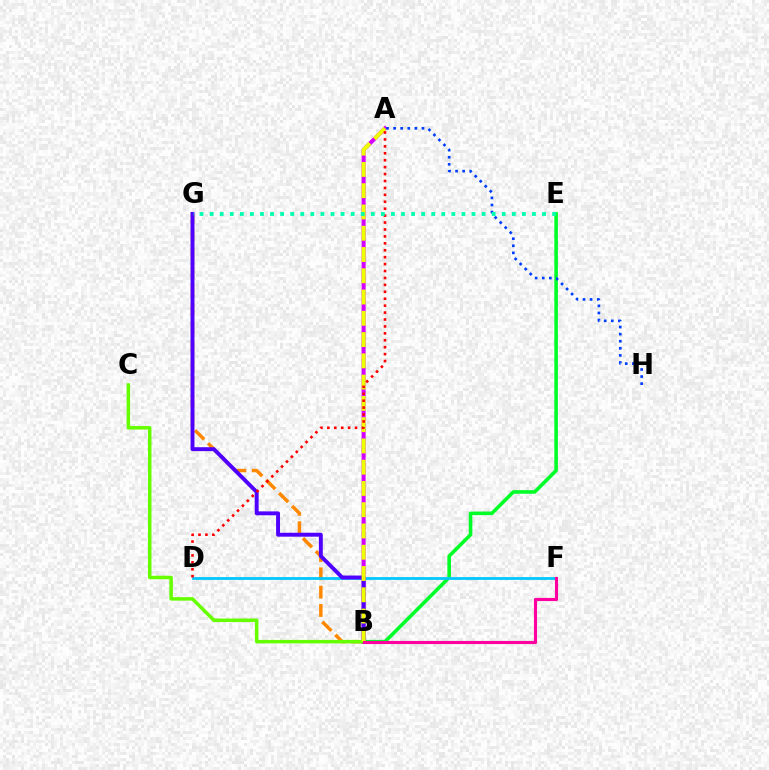{('B', 'G'): [{'color': '#ff8800', 'line_style': 'dashed', 'thickness': 2.49}, {'color': '#4f00ff', 'line_style': 'solid', 'thickness': 2.82}], ('B', 'E'): [{'color': '#00ff27', 'line_style': 'solid', 'thickness': 2.58}], ('D', 'F'): [{'color': '#00c7ff', 'line_style': 'solid', 'thickness': 2.0}], ('A', 'B'): [{'color': '#d600ff', 'line_style': 'solid', 'thickness': 2.9}, {'color': '#eeff00', 'line_style': 'dashed', 'thickness': 2.89}], ('B', 'C'): [{'color': '#66ff00', 'line_style': 'solid', 'thickness': 2.52}], ('A', 'H'): [{'color': '#003fff', 'line_style': 'dotted', 'thickness': 1.93}], ('B', 'F'): [{'color': '#ff00a0', 'line_style': 'solid', 'thickness': 2.26}], ('A', 'D'): [{'color': '#ff0000', 'line_style': 'dotted', 'thickness': 1.88}], ('E', 'G'): [{'color': '#00ffaf', 'line_style': 'dotted', 'thickness': 2.74}]}